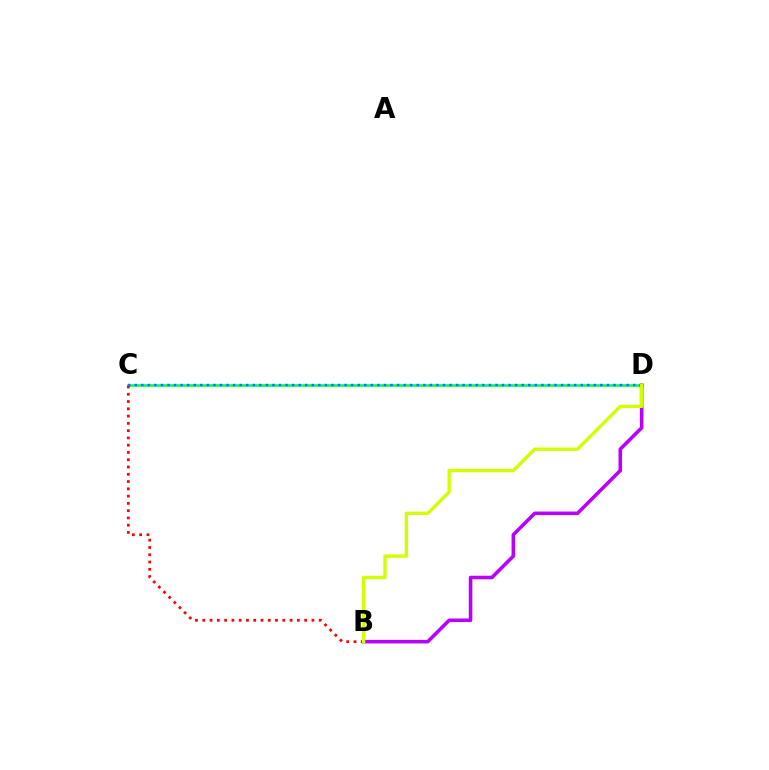{('C', 'D'): [{'color': '#00ff5c', 'line_style': 'solid', 'thickness': 1.92}, {'color': '#0074ff', 'line_style': 'dotted', 'thickness': 1.78}], ('B', 'C'): [{'color': '#ff0000', 'line_style': 'dotted', 'thickness': 1.98}], ('B', 'D'): [{'color': '#b900ff', 'line_style': 'solid', 'thickness': 2.57}, {'color': '#d1ff00', 'line_style': 'solid', 'thickness': 2.42}]}